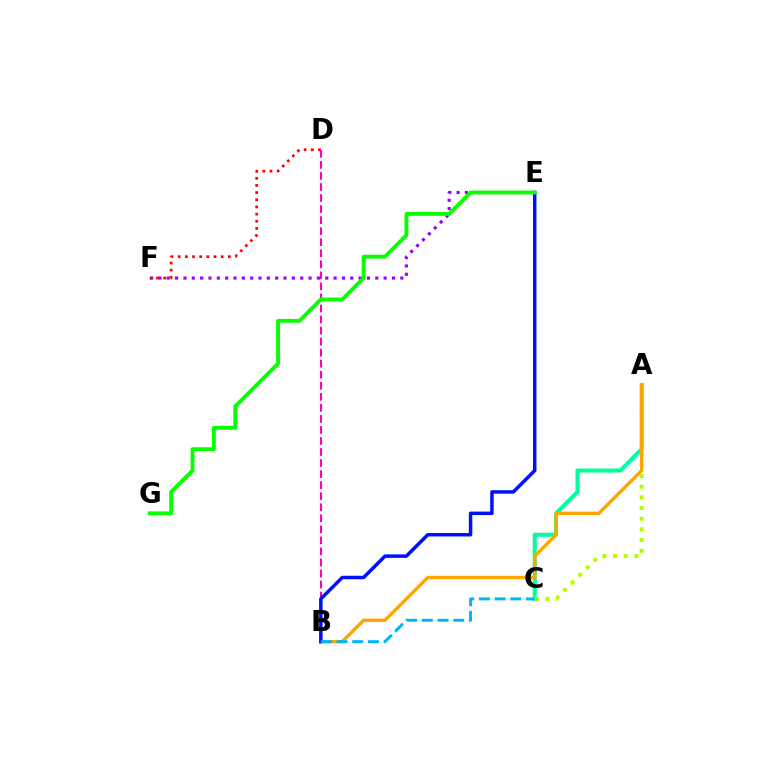{('E', 'F'): [{'color': '#9b00ff', 'line_style': 'dotted', 'thickness': 2.27}], ('A', 'C'): [{'color': '#00ff9d', 'line_style': 'solid', 'thickness': 2.89}, {'color': '#b3ff00', 'line_style': 'dotted', 'thickness': 2.9}], ('D', 'F'): [{'color': '#ff0000', 'line_style': 'dotted', 'thickness': 1.95}], ('B', 'D'): [{'color': '#ff00bd', 'line_style': 'dashed', 'thickness': 1.5}], ('A', 'B'): [{'color': '#ffa500', 'line_style': 'solid', 'thickness': 2.42}], ('B', 'E'): [{'color': '#0010ff', 'line_style': 'solid', 'thickness': 2.51}], ('B', 'C'): [{'color': '#00b5ff', 'line_style': 'dashed', 'thickness': 2.13}], ('E', 'G'): [{'color': '#08ff00', 'line_style': 'solid', 'thickness': 2.77}]}